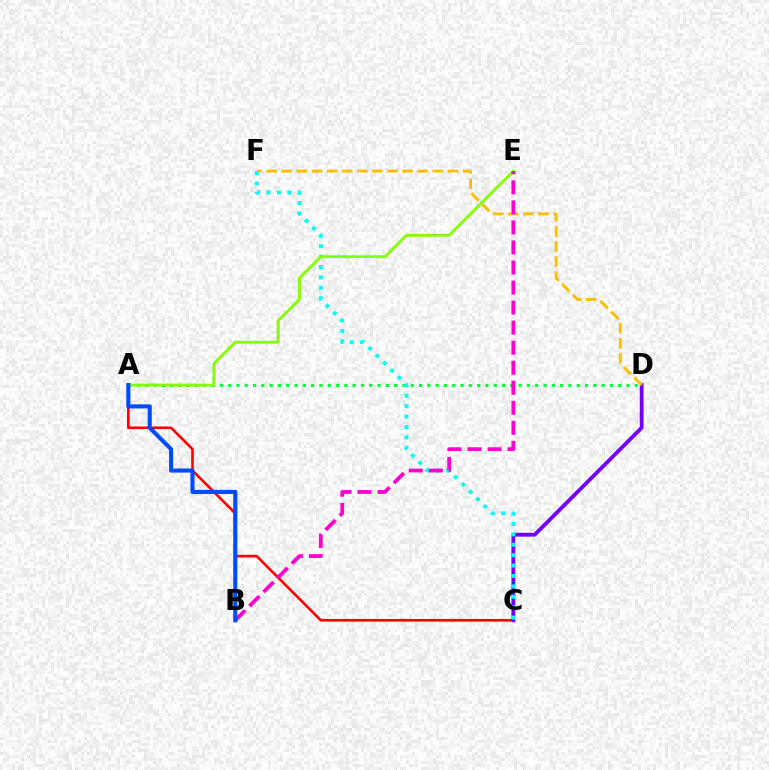{('A', 'C'): [{'color': '#ff0000', 'line_style': 'solid', 'thickness': 1.87}], ('A', 'D'): [{'color': '#00ff39', 'line_style': 'dotted', 'thickness': 2.25}], ('C', 'D'): [{'color': '#7200ff', 'line_style': 'solid', 'thickness': 2.74}], ('D', 'F'): [{'color': '#ffbd00', 'line_style': 'dashed', 'thickness': 2.05}], ('C', 'F'): [{'color': '#00fff6', 'line_style': 'dotted', 'thickness': 2.83}], ('A', 'E'): [{'color': '#84ff00', 'line_style': 'solid', 'thickness': 2.02}], ('B', 'E'): [{'color': '#ff00cf', 'line_style': 'dashed', 'thickness': 2.72}], ('A', 'B'): [{'color': '#004bff', 'line_style': 'solid', 'thickness': 2.97}]}